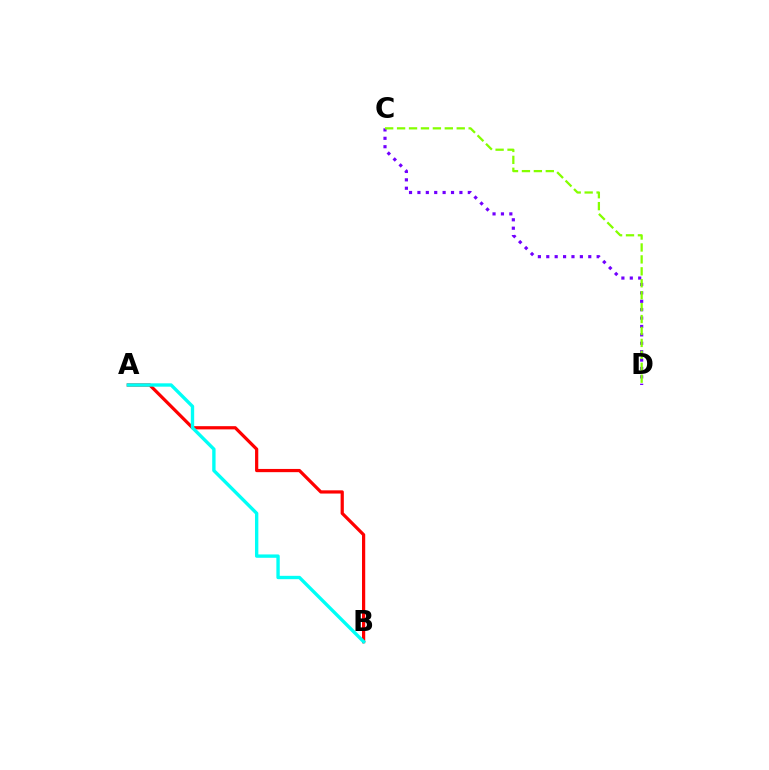{('C', 'D'): [{'color': '#7200ff', 'line_style': 'dotted', 'thickness': 2.28}, {'color': '#84ff00', 'line_style': 'dashed', 'thickness': 1.62}], ('A', 'B'): [{'color': '#ff0000', 'line_style': 'solid', 'thickness': 2.32}, {'color': '#00fff6', 'line_style': 'solid', 'thickness': 2.42}]}